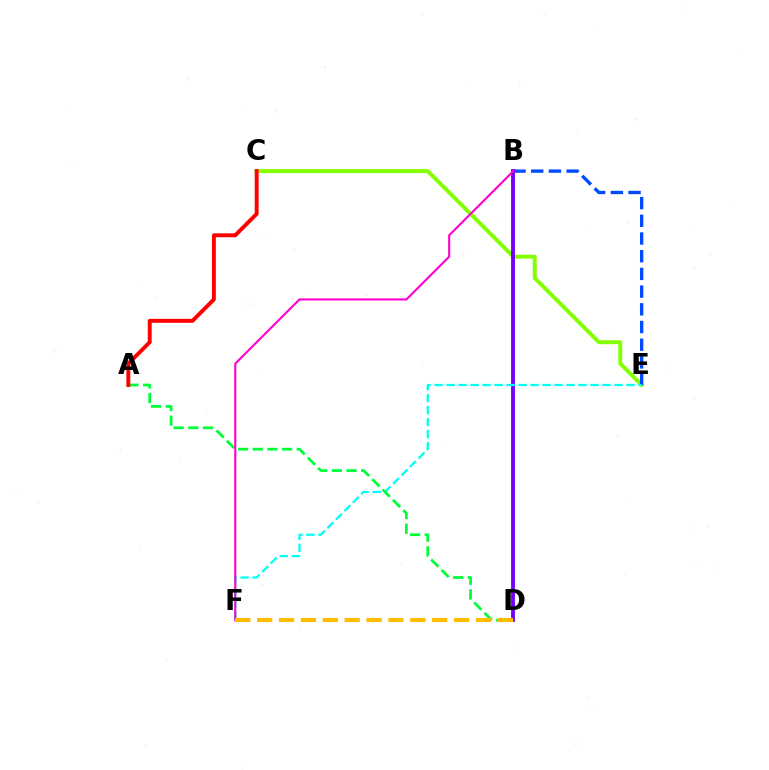{('C', 'E'): [{'color': '#84ff00', 'line_style': 'solid', 'thickness': 2.85}], ('B', 'E'): [{'color': '#004bff', 'line_style': 'dashed', 'thickness': 2.4}], ('B', 'D'): [{'color': '#7200ff', 'line_style': 'solid', 'thickness': 2.77}], ('E', 'F'): [{'color': '#00fff6', 'line_style': 'dashed', 'thickness': 1.63}], ('A', 'D'): [{'color': '#00ff39', 'line_style': 'dashed', 'thickness': 1.99}], ('B', 'F'): [{'color': '#ff00cf', 'line_style': 'solid', 'thickness': 1.52}], ('D', 'F'): [{'color': '#ffbd00', 'line_style': 'dashed', 'thickness': 2.97}], ('A', 'C'): [{'color': '#ff0000', 'line_style': 'solid', 'thickness': 2.82}]}